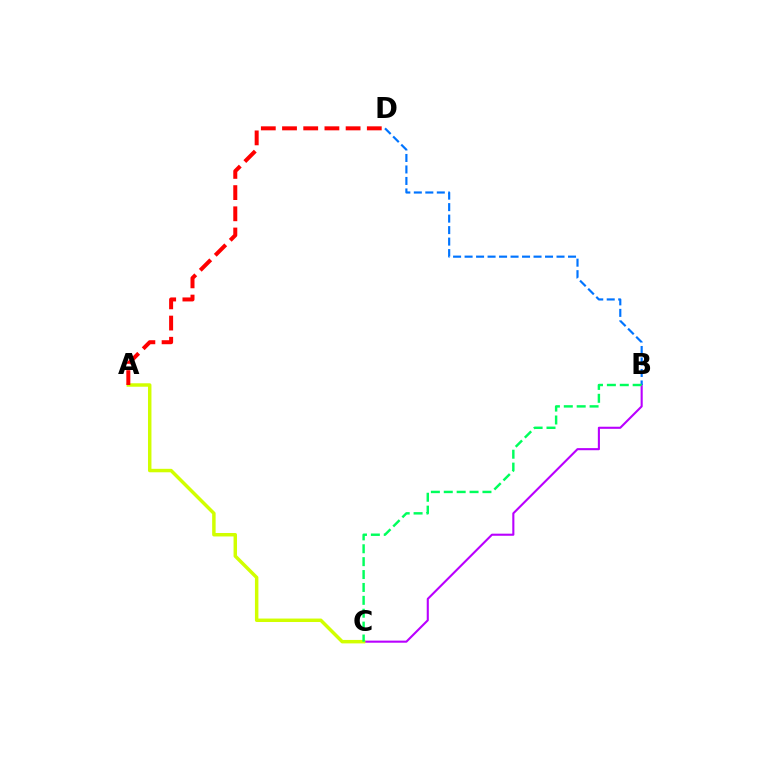{('B', 'C'): [{'color': '#b900ff', 'line_style': 'solid', 'thickness': 1.51}, {'color': '#00ff5c', 'line_style': 'dashed', 'thickness': 1.75}], ('B', 'D'): [{'color': '#0074ff', 'line_style': 'dashed', 'thickness': 1.56}], ('A', 'C'): [{'color': '#d1ff00', 'line_style': 'solid', 'thickness': 2.49}], ('A', 'D'): [{'color': '#ff0000', 'line_style': 'dashed', 'thickness': 2.88}]}